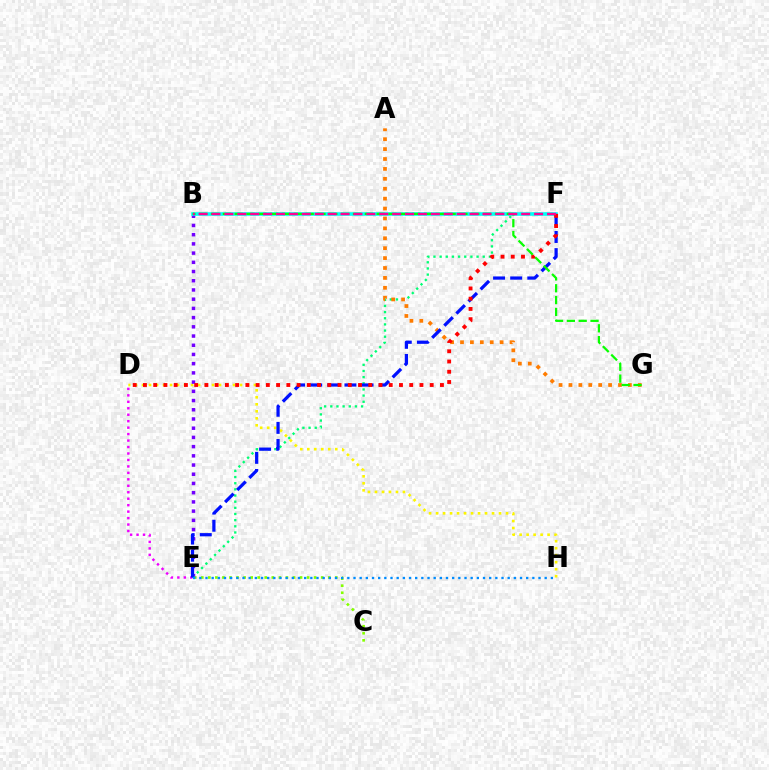{('C', 'E'): [{'color': '#84ff00', 'line_style': 'dotted', 'thickness': 1.92}], ('D', 'H'): [{'color': '#fcf500', 'line_style': 'dotted', 'thickness': 1.9}], ('D', 'E'): [{'color': '#ee00ff', 'line_style': 'dotted', 'thickness': 1.76}], ('B', 'E'): [{'color': '#7200ff', 'line_style': 'dotted', 'thickness': 2.5}], ('E', 'F'): [{'color': '#00ff74', 'line_style': 'dotted', 'thickness': 1.67}, {'color': '#0010ff', 'line_style': 'dashed', 'thickness': 2.33}], ('A', 'G'): [{'color': '#ff7c00', 'line_style': 'dotted', 'thickness': 2.69}], ('B', 'F'): [{'color': '#00fff6', 'line_style': 'solid', 'thickness': 2.58}, {'color': '#ff0094', 'line_style': 'dashed', 'thickness': 1.75}], ('D', 'F'): [{'color': '#ff0000', 'line_style': 'dotted', 'thickness': 2.78}], ('B', 'G'): [{'color': '#08ff00', 'line_style': 'dashed', 'thickness': 1.61}], ('E', 'H'): [{'color': '#008cff', 'line_style': 'dotted', 'thickness': 1.68}]}